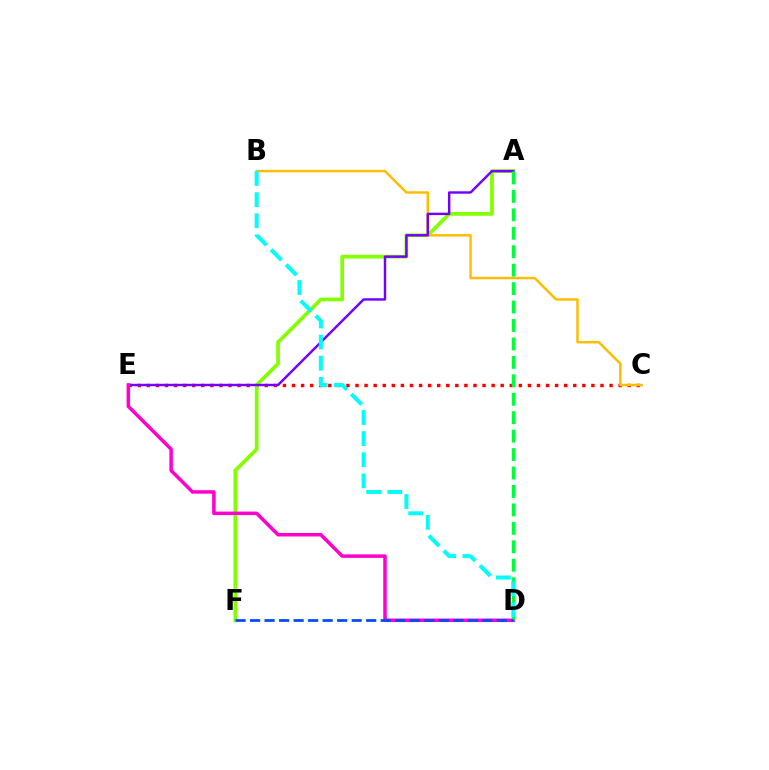{('C', 'E'): [{'color': '#ff0000', 'line_style': 'dotted', 'thickness': 2.47}], ('A', 'F'): [{'color': '#84ff00', 'line_style': 'solid', 'thickness': 2.67}], ('B', 'C'): [{'color': '#ffbd00', 'line_style': 'solid', 'thickness': 1.78}], ('A', 'E'): [{'color': '#7200ff', 'line_style': 'solid', 'thickness': 1.75}], ('D', 'E'): [{'color': '#ff00cf', 'line_style': 'solid', 'thickness': 2.52}], ('A', 'D'): [{'color': '#00ff39', 'line_style': 'dashed', 'thickness': 2.51}], ('D', 'F'): [{'color': '#004bff', 'line_style': 'dashed', 'thickness': 1.97}], ('B', 'D'): [{'color': '#00fff6', 'line_style': 'dashed', 'thickness': 2.87}]}